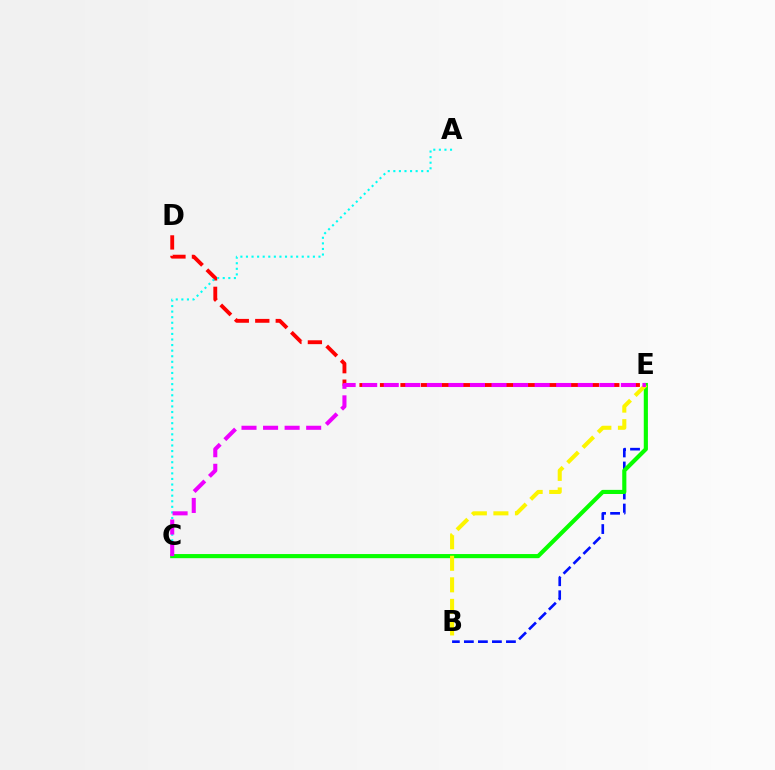{('B', 'E'): [{'color': '#0010ff', 'line_style': 'dashed', 'thickness': 1.9}, {'color': '#fcf500', 'line_style': 'dashed', 'thickness': 2.93}], ('D', 'E'): [{'color': '#ff0000', 'line_style': 'dashed', 'thickness': 2.78}], ('C', 'E'): [{'color': '#08ff00', 'line_style': 'solid', 'thickness': 2.97}, {'color': '#ee00ff', 'line_style': 'dashed', 'thickness': 2.93}], ('A', 'C'): [{'color': '#00fff6', 'line_style': 'dotted', 'thickness': 1.52}]}